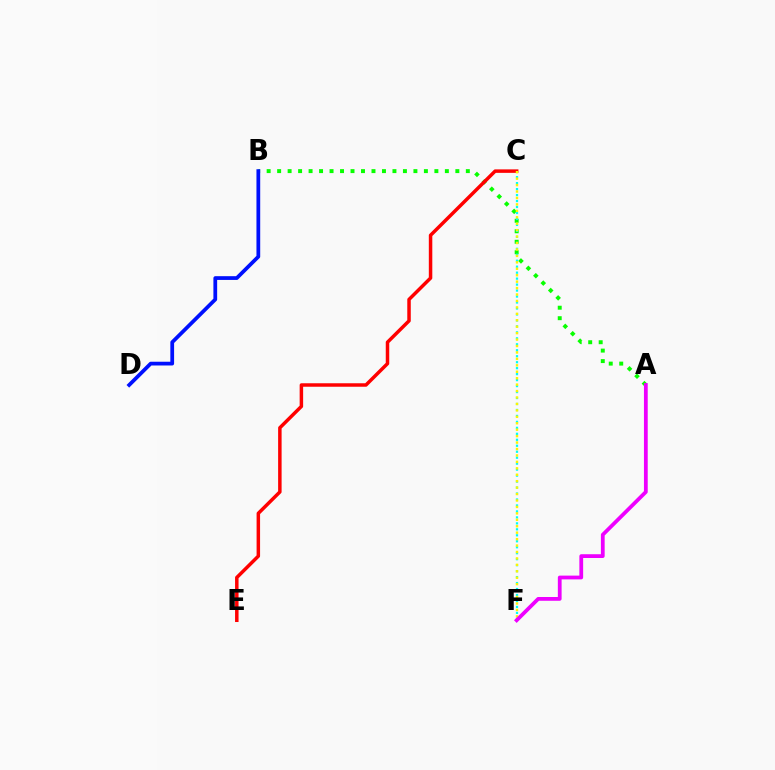{('A', 'B'): [{'color': '#08ff00', 'line_style': 'dotted', 'thickness': 2.85}], ('C', 'F'): [{'color': '#00fff6', 'line_style': 'dotted', 'thickness': 1.62}, {'color': '#fcf500', 'line_style': 'dotted', 'thickness': 1.75}], ('C', 'E'): [{'color': '#ff0000', 'line_style': 'solid', 'thickness': 2.51}], ('B', 'D'): [{'color': '#0010ff', 'line_style': 'solid', 'thickness': 2.7}], ('A', 'F'): [{'color': '#ee00ff', 'line_style': 'solid', 'thickness': 2.72}]}